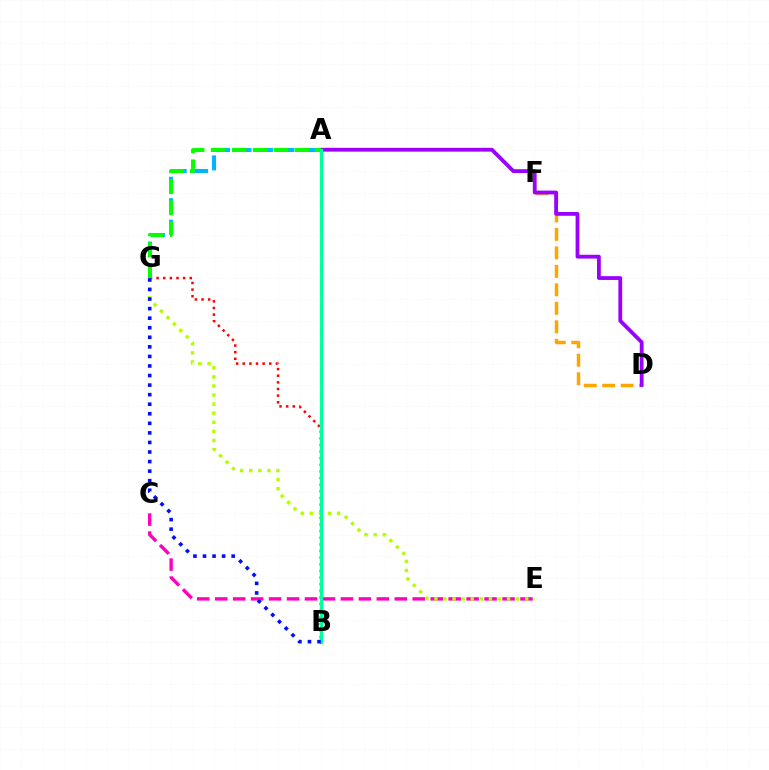{('A', 'G'): [{'color': '#00b5ff', 'line_style': 'dashed', 'thickness': 2.91}, {'color': '#08ff00', 'line_style': 'dashed', 'thickness': 2.85}], ('C', 'E'): [{'color': '#ff00bd', 'line_style': 'dashed', 'thickness': 2.44}], ('B', 'G'): [{'color': '#ff0000', 'line_style': 'dotted', 'thickness': 1.8}, {'color': '#0010ff', 'line_style': 'dotted', 'thickness': 2.6}], ('D', 'F'): [{'color': '#ffa500', 'line_style': 'dashed', 'thickness': 2.51}], ('E', 'G'): [{'color': '#b3ff00', 'line_style': 'dotted', 'thickness': 2.47}], ('A', 'D'): [{'color': '#9b00ff', 'line_style': 'solid', 'thickness': 2.73}], ('A', 'B'): [{'color': '#00ff9d', 'line_style': 'solid', 'thickness': 2.36}]}